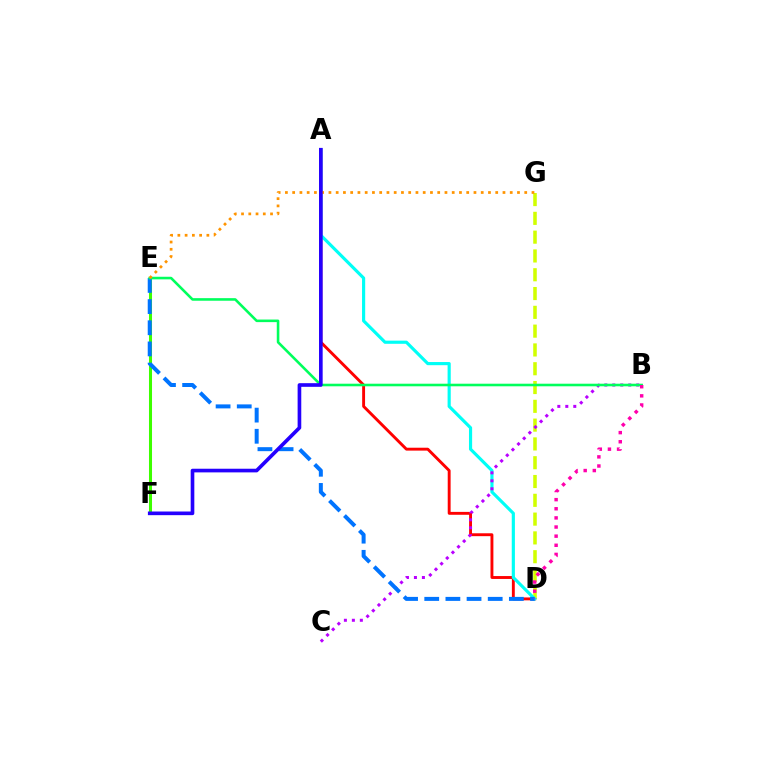{('A', 'D'): [{'color': '#ff0000', 'line_style': 'solid', 'thickness': 2.08}, {'color': '#00fff6', 'line_style': 'solid', 'thickness': 2.27}], ('E', 'F'): [{'color': '#3dff00', 'line_style': 'solid', 'thickness': 2.19}], ('D', 'G'): [{'color': '#d1ff00', 'line_style': 'dashed', 'thickness': 2.55}], ('B', 'C'): [{'color': '#b900ff', 'line_style': 'dotted', 'thickness': 2.17}], ('D', 'E'): [{'color': '#0074ff', 'line_style': 'dashed', 'thickness': 2.87}], ('B', 'E'): [{'color': '#00ff5c', 'line_style': 'solid', 'thickness': 1.86}], ('E', 'G'): [{'color': '#ff9400', 'line_style': 'dotted', 'thickness': 1.97}], ('A', 'F'): [{'color': '#2500ff', 'line_style': 'solid', 'thickness': 2.63}], ('B', 'D'): [{'color': '#ff00ac', 'line_style': 'dotted', 'thickness': 2.48}]}